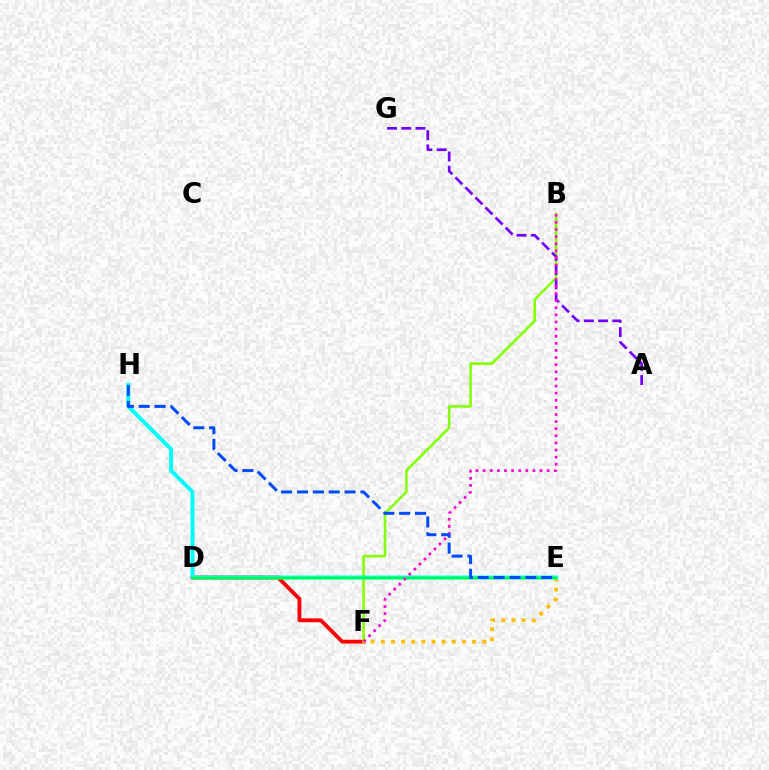{('D', 'F'): [{'color': '#ff0000', 'line_style': 'solid', 'thickness': 2.75}], ('B', 'F'): [{'color': '#84ff00', 'line_style': 'solid', 'thickness': 1.84}, {'color': '#ff00cf', 'line_style': 'dotted', 'thickness': 1.93}], ('E', 'F'): [{'color': '#ffbd00', 'line_style': 'dotted', 'thickness': 2.75}], ('A', 'G'): [{'color': '#7200ff', 'line_style': 'dashed', 'thickness': 1.93}], ('E', 'H'): [{'color': '#00fff6', 'line_style': 'solid', 'thickness': 2.85}, {'color': '#004bff', 'line_style': 'dashed', 'thickness': 2.16}], ('D', 'E'): [{'color': '#00ff39', 'line_style': 'solid', 'thickness': 1.72}]}